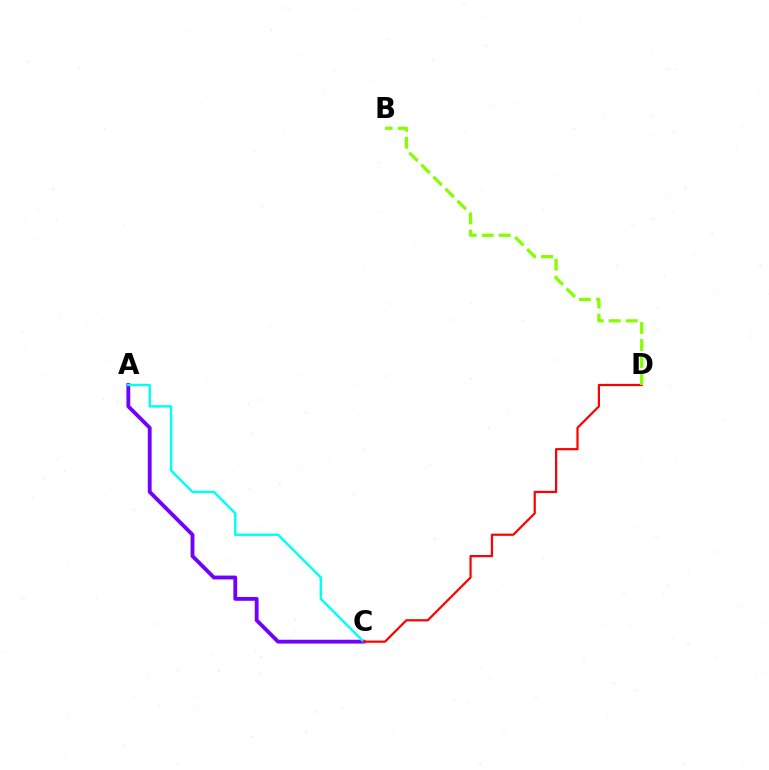{('A', 'C'): [{'color': '#7200ff', 'line_style': 'solid', 'thickness': 2.75}, {'color': '#00fff6', 'line_style': 'solid', 'thickness': 1.75}], ('C', 'D'): [{'color': '#ff0000', 'line_style': 'solid', 'thickness': 1.59}], ('B', 'D'): [{'color': '#84ff00', 'line_style': 'dashed', 'thickness': 2.31}]}